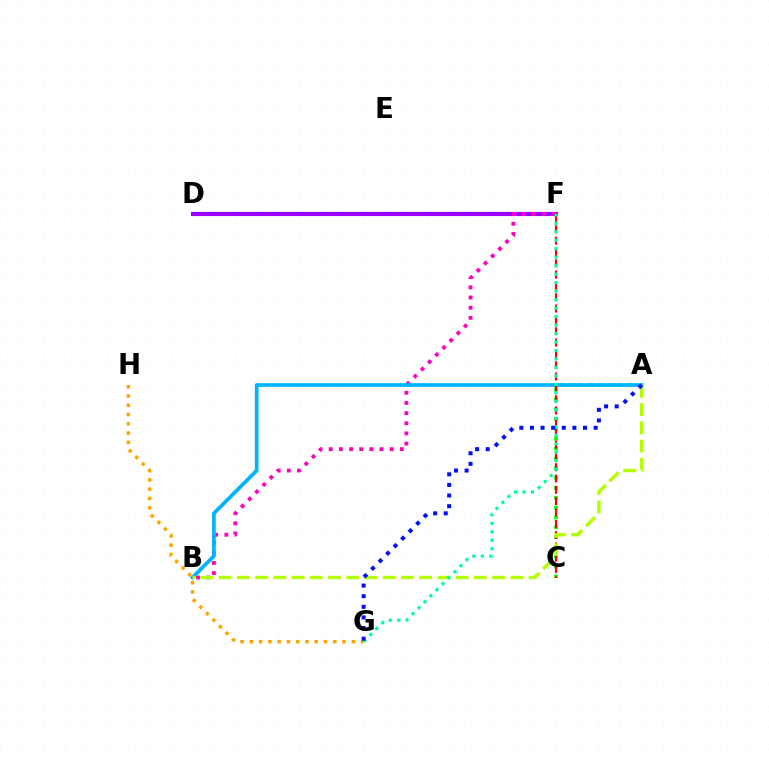{('D', 'F'): [{'color': '#9b00ff', 'line_style': 'solid', 'thickness': 2.97}], ('A', 'C'): [{'color': '#08ff00', 'line_style': 'dotted', 'thickness': 2.67}], ('B', 'F'): [{'color': '#ff00bd', 'line_style': 'dotted', 'thickness': 2.76}], ('G', 'H'): [{'color': '#ffa500', 'line_style': 'dotted', 'thickness': 2.52}], ('A', 'B'): [{'color': '#00b5ff', 'line_style': 'solid', 'thickness': 2.68}, {'color': '#b3ff00', 'line_style': 'dashed', 'thickness': 2.48}], ('C', 'F'): [{'color': '#ff0000', 'line_style': 'dashed', 'thickness': 1.54}], ('F', 'G'): [{'color': '#00ff9d', 'line_style': 'dotted', 'thickness': 2.3}], ('A', 'G'): [{'color': '#0010ff', 'line_style': 'dotted', 'thickness': 2.88}]}